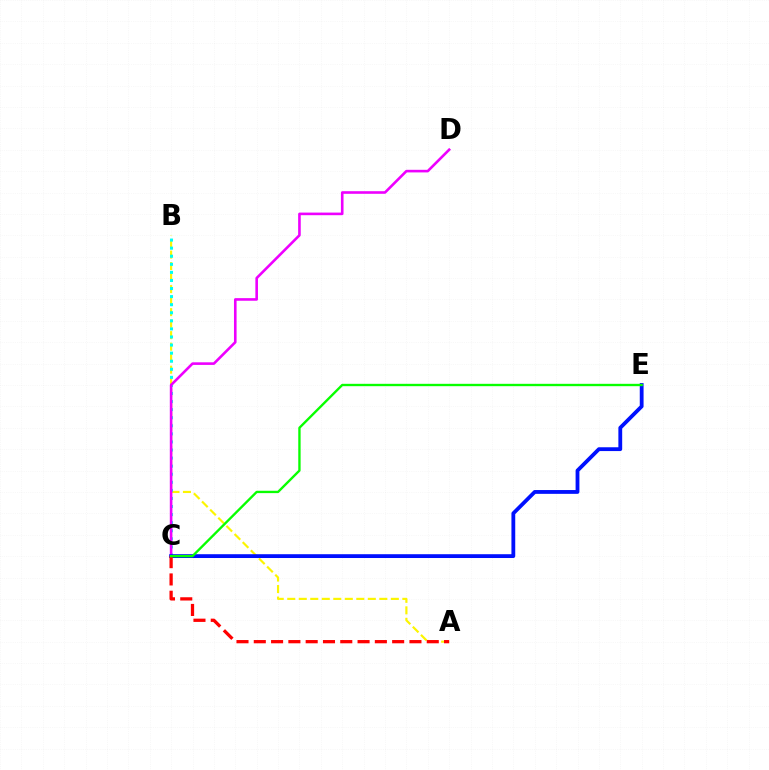{('A', 'B'): [{'color': '#fcf500', 'line_style': 'dashed', 'thickness': 1.56}], ('B', 'C'): [{'color': '#00fff6', 'line_style': 'dotted', 'thickness': 2.19}], ('C', 'D'): [{'color': '#ee00ff', 'line_style': 'solid', 'thickness': 1.88}], ('C', 'E'): [{'color': '#0010ff', 'line_style': 'solid', 'thickness': 2.74}, {'color': '#08ff00', 'line_style': 'solid', 'thickness': 1.7}], ('A', 'C'): [{'color': '#ff0000', 'line_style': 'dashed', 'thickness': 2.35}]}